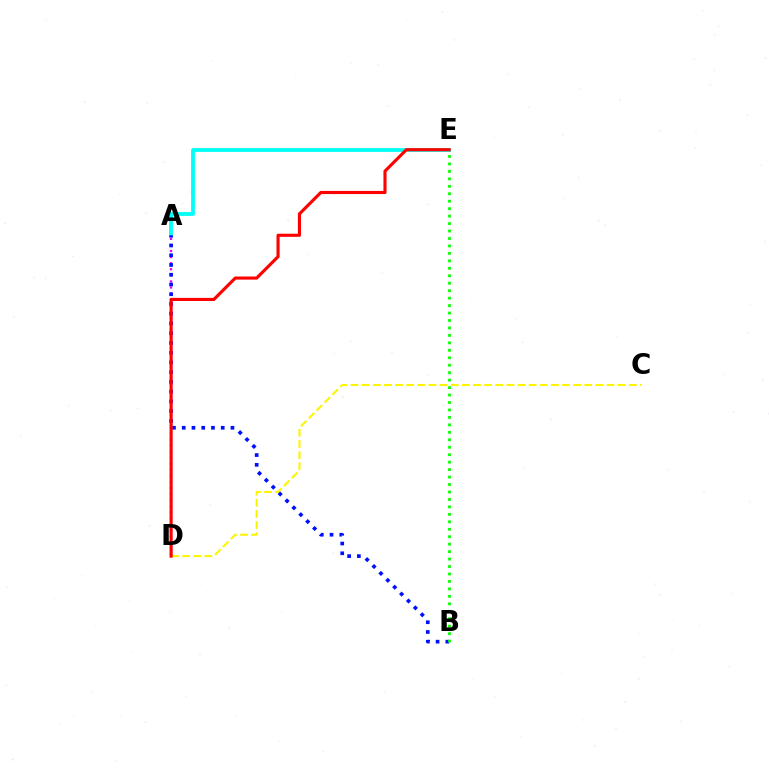{('C', 'D'): [{'color': '#fcf500', 'line_style': 'dashed', 'thickness': 1.51}], ('A', 'E'): [{'color': '#00fff6', 'line_style': 'solid', 'thickness': 2.74}], ('A', 'D'): [{'color': '#ee00ff', 'line_style': 'dotted', 'thickness': 1.65}], ('A', 'B'): [{'color': '#0010ff', 'line_style': 'dotted', 'thickness': 2.65}], ('B', 'E'): [{'color': '#08ff00', 'line_style': 'dotted', 'thickness': 2.03}], ('D', 'E'): [{'color': '#ff0000', 'line_style': 'solid', 'thickness': 2.25}]}